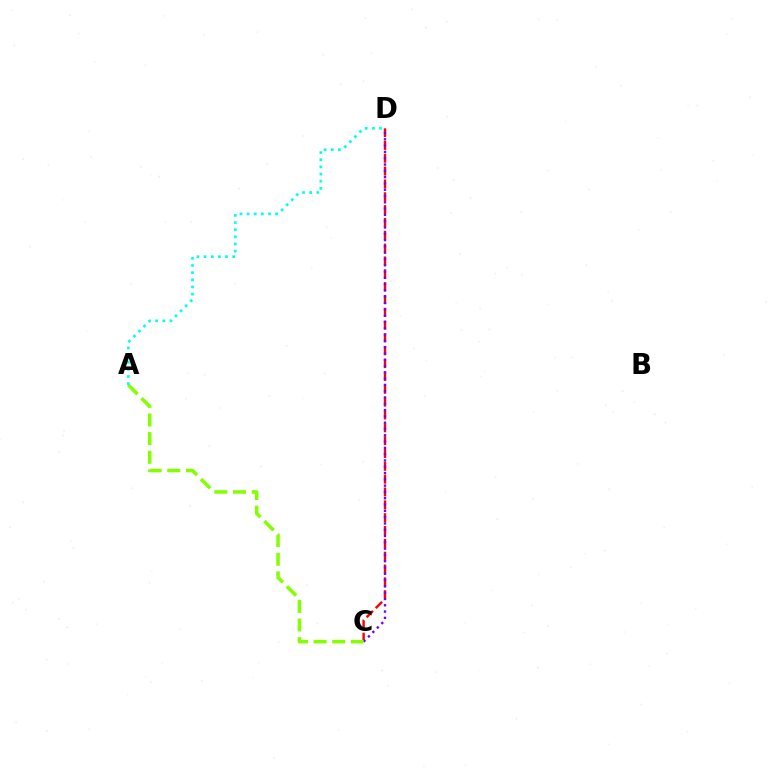{('C', 'D'): [{'color': '#ff0000', 'line_style': 'dashed', 'thickness': 1.74}, {'color': '#7200ff', 'line_style': 'dotted', 'thickness': 1.71}], ('A', 'C'): [{'color': '#84ff00', 'line_style': 'dashed', 'thickness': 2.53}], ('A', 'D'): [{'color': '#00fff6', 'line_style': 'dotted', 'thickness': 1.94}]}